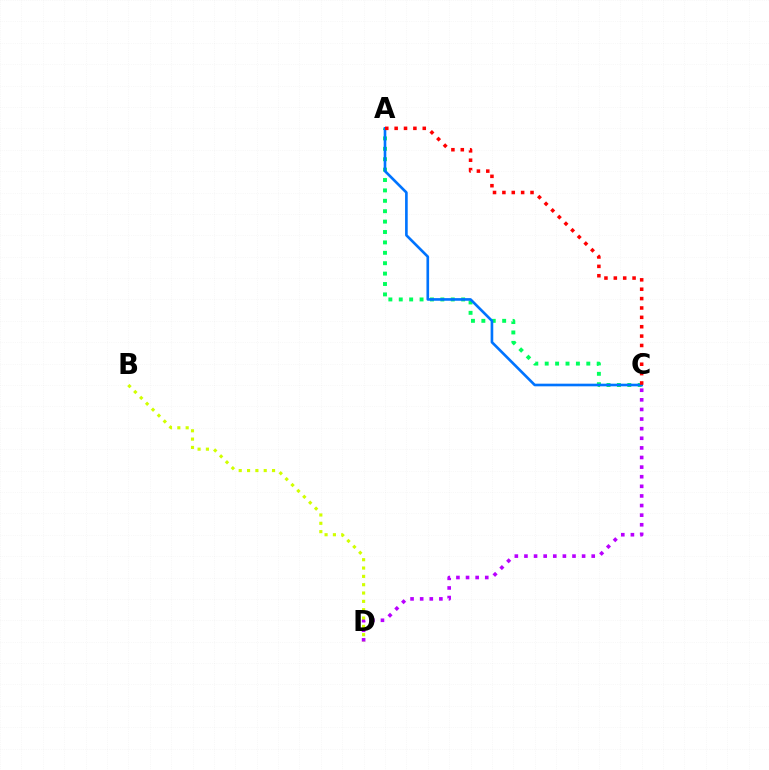{('C', 'D'): [{'color': '#b900ff', 'line_style': 'dotted', 'thickness': 2.61}], ('A', 'C'): [{'color': '#00ff5c', 'line_style': 'dotted', 'thickness': 2.83}, {'color': '#0074ff', 'line_style': 'solid', 'thickness': 1.9}, {'color': '#ff0000', 'line_style': 'dotted', 'thickness': 2.55}], ('B', 'D'): [{'color': '#d1ff00', 'line_style': 'dotted', 'thickness': 2.26}]}